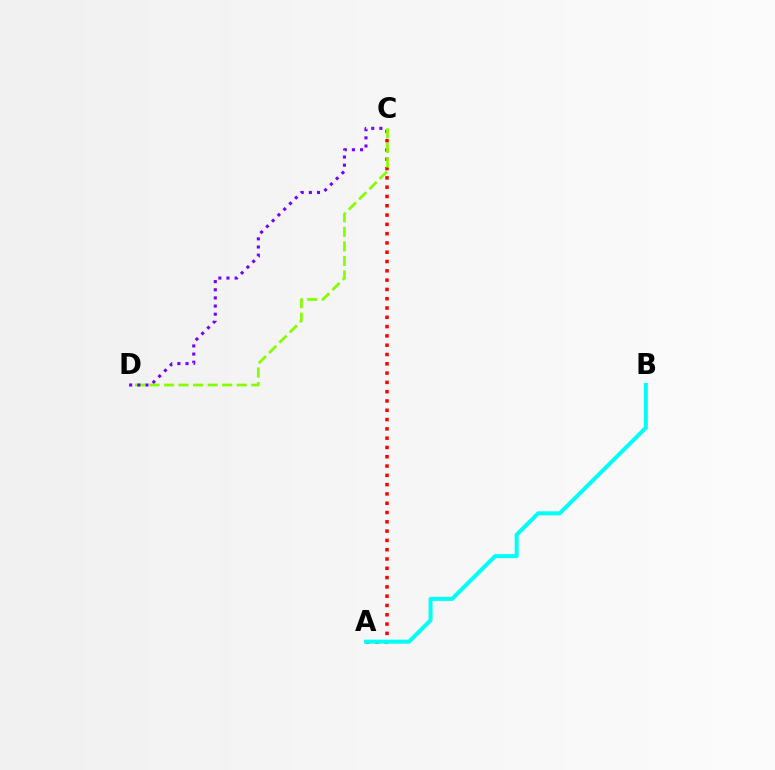{('A', 'C'): [{'color': '#ff0000', 'line_style': 'dotted', 'thickness': 2.53}], ('C', 'D'): [{'color': '#84ff00', 'line_style': 'dashed', 'thickness': 1.98}, {'color': '#7200ff', 'line_style': 'dotted', 'thickness': 2.21}], ('A', 'B'): [{'color': '#00fff6', 'line_style': 'solid', 'thickness': 2.9}]}